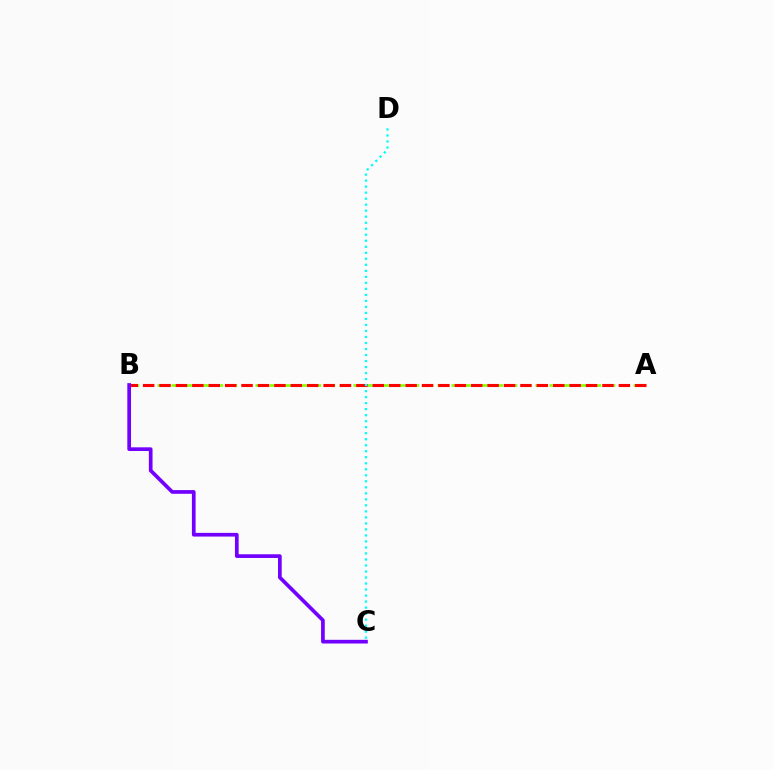{('A', 'B'): [{'color': '#84ff00', 'line_style': 'dashed', 'thickness': 1.9}, {'color': '#ff0000', 'line_style': 'dashed', 'thickness': 2.23}], ('B', 'C'): [{'color': '#7200ff', 'line_style': 'solid', 'thickness': 2.66}], ('C', 'D'): [{'color': '#00fff6', 'line_style': 'dotted', 'thickness': 1.63}]}